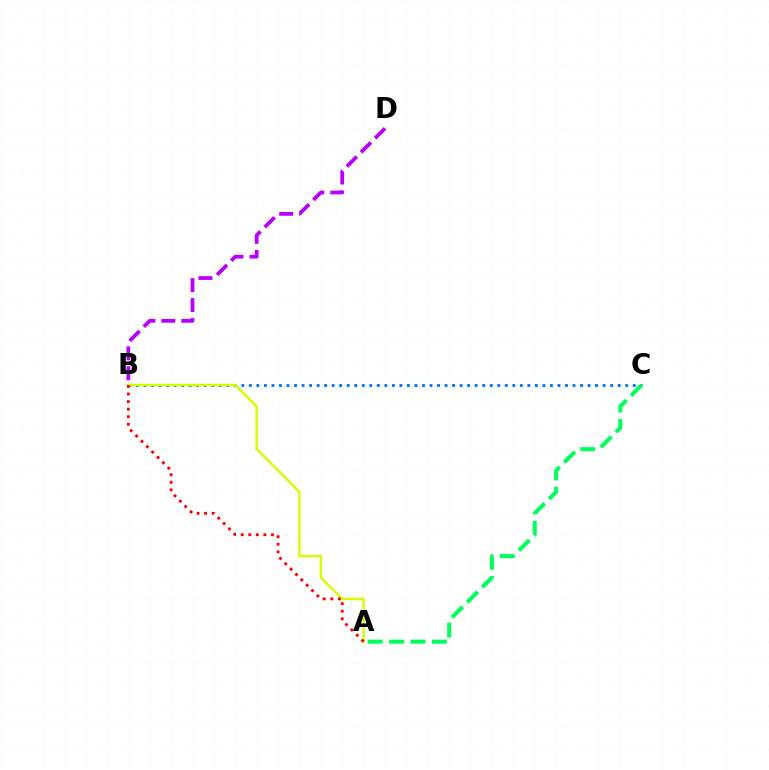{('B', 'D'): [{'color': '#b900ff', 'line_style': 'dashed', 'thickness': 2.71}], ('B', 'C'): [{'color': '#0074ff', 'line_style': 'dotted', 'thickness': 2.05}], ('A', 'C'): [{'color': '#00ff5c', 'line_style': 'dashed', 'thickness': 2.91}], ('A', 'B'): [{'color': '#d1ff00', 'line_style': 'solid', 'thickness': 1.75}, {'color': '#ff0000', 'line_style': 'dotted', 'thickness': 2.06}]}